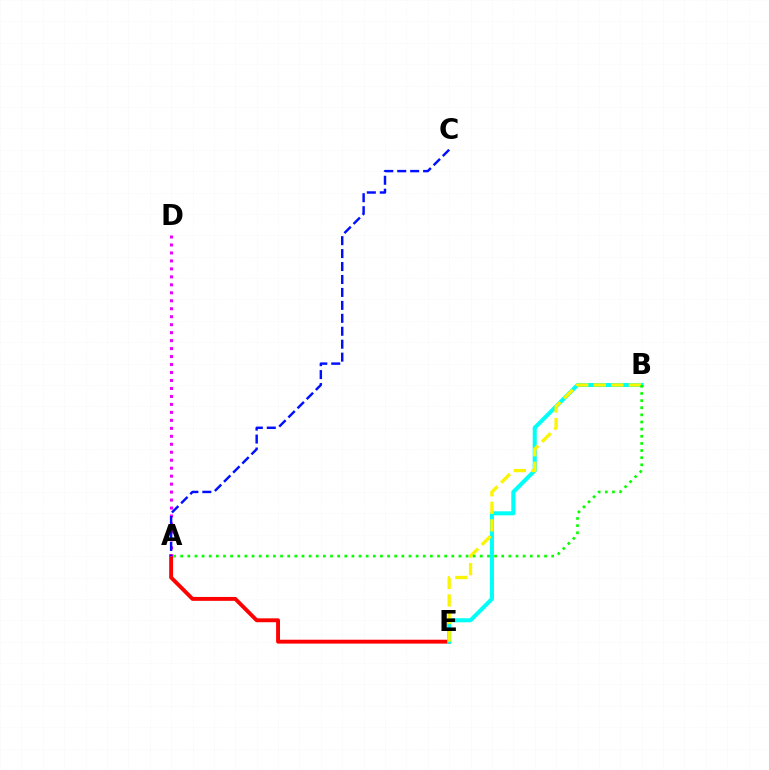{('A', 'E'): [{'color': '#ff0000', 'line_style': 'solid', 'thickness': 2.8}], ('A', 'D'): [{'color': '#ee00ff', 'line_style': 'dotted', 'thickness': 2.17}], ('B', 'E'): [{'color': '#00fff6', 'line_style': 'solid', 'thickness': 2.92}, {'color': '#fcf500', 'line_style': 'dashed', 'thickness': 2.38}], ('A', 'B'): [{'color': '#08ff00', 'line_style': 'dotted', 'thickness': 1.94}], ('A', 'C'): [{'color': '#0010ff', 'line_style': 'dashed', 'thickness': 1.76}]}